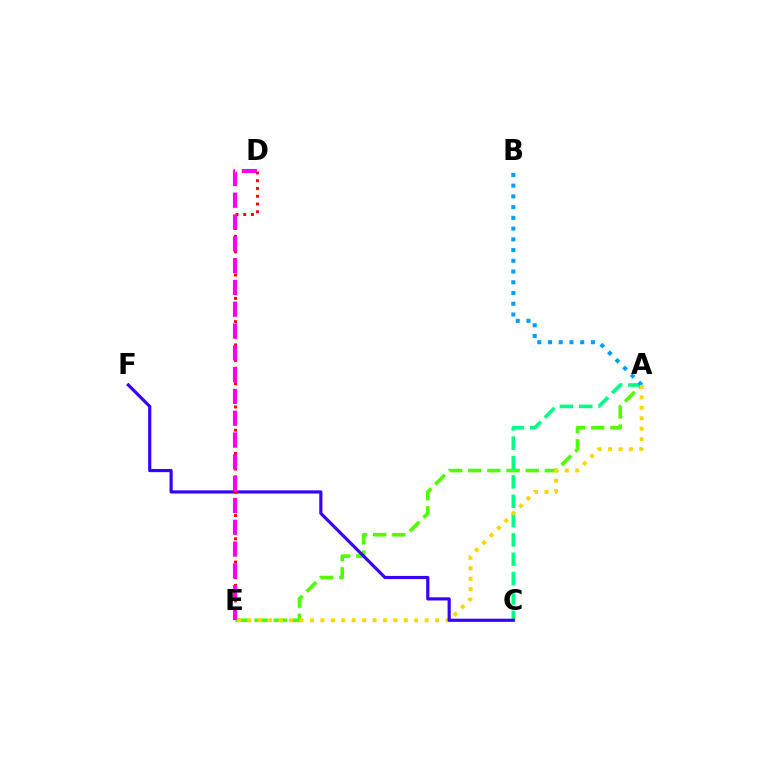{('A', 'E'): [{'color': '#4fff00', 'line_style': 'dashed', 'thickness': 2.6}, {'color': '#ffd500', 'line_style': 'dotted', 'thickness': 2.83}], ('A', 'C'): [{'color': '#00ff86', 'line_style': 'dashed', 'thickness': 2.63}], ('A', 'B'): [{'color': '#009eff', 'line_style': 'dotted', 'thickness': 2.92}], ('C', 'F'): [{'color': '#3700ff', 'line_style': 'solid', 'thickness': 2.28}], ('D', 'E'): [{'color': '#ff0000', 'line_style': 'dotted', 'thickness': 2.11}, {'color': '#ff00ed', 'line_style': 'dashed', 'thickness': 2.96}]}